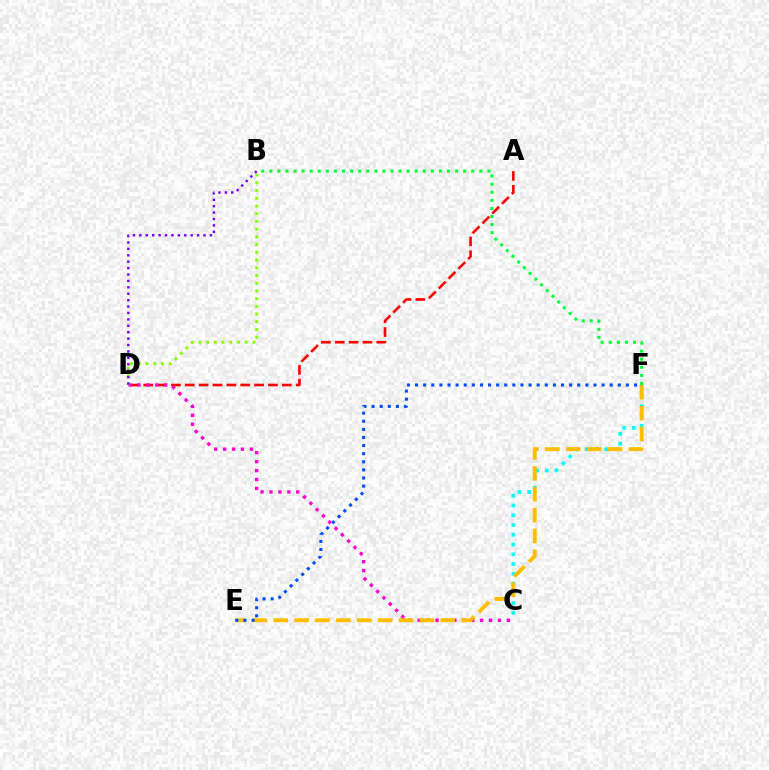{('A', 'D'): [{'color': '#ff0000', 'line_style': 'dashed', 'thickness': 1.88}], ('C', 'F'): [{'color': '#00fff6', 'line_style': 'dotted', 'thickness': 2.65}], ('C', 'D'): [{'color': '#ff00cf', 'line_style': 'dotted', 'thickness': 2.42}], ('B', 'F'): [{'color': '#00ff39', 'line_style': 'dotted', 'thickness': 2.19}], ('B', 'D'): [{'color': '#84ff00', 'line_style': 'dotted', 'thickness': 2.1}, {'color': '#7200ff', 'line_style': 'dotted', 'thickness': 1.74}], ('E', 'F'): [{'color': '#ffbd00', 'line_style': 'dashed', 'thickness': 2.84}, {'color': '#004bff', 'line_style': 'dotted', 'thickness': 2.2}]}